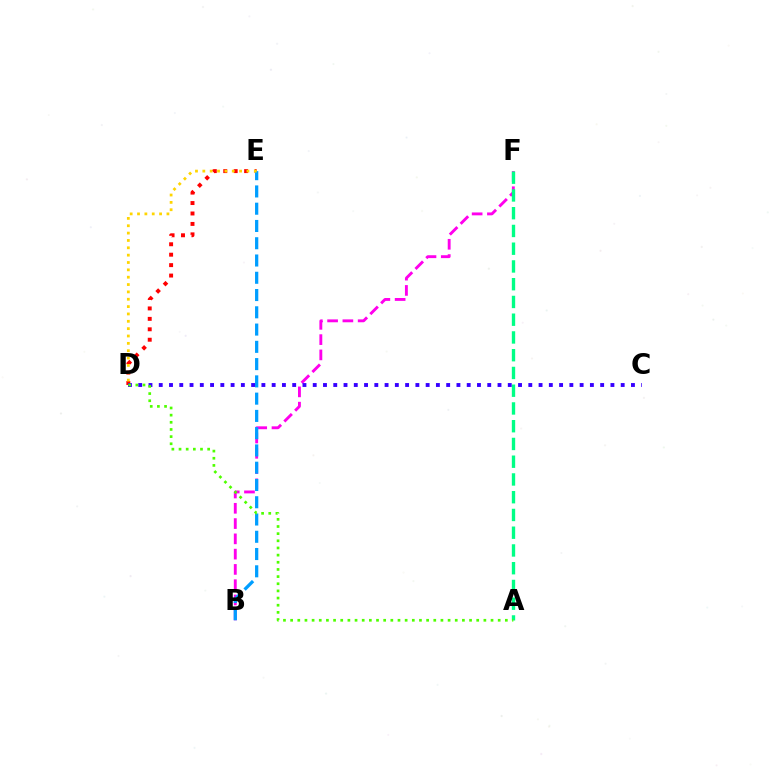{('B', 'F'): [{'color': '#ff00ed', 'line_style': 'dashed', 'thickness': 2.08}], ('D', 'E'): [{'color': '#ff0000', 'line_style': 'dotted', 'thickness': 2.83}, {'color': '#ffd500', 'line_style': 'dotted', 'thickness': 2.0}], ('B', 'E'): [{'color': '#009eff', 'line_style': 'dashed', 'thickness': 2.35}], ('A', 'F'): [{'color': '#00ff86', 'line_style': 'dashed', 'thickness': 2.41}], ('C', 'D'): [{'color': '#3700ff', 'line_style': 'dotted', 'thickness': 2.79}], ('A', 'D'): [{'color': '#4fff00', 'line_style': 'dotted', 'thickness': 1.94}]}